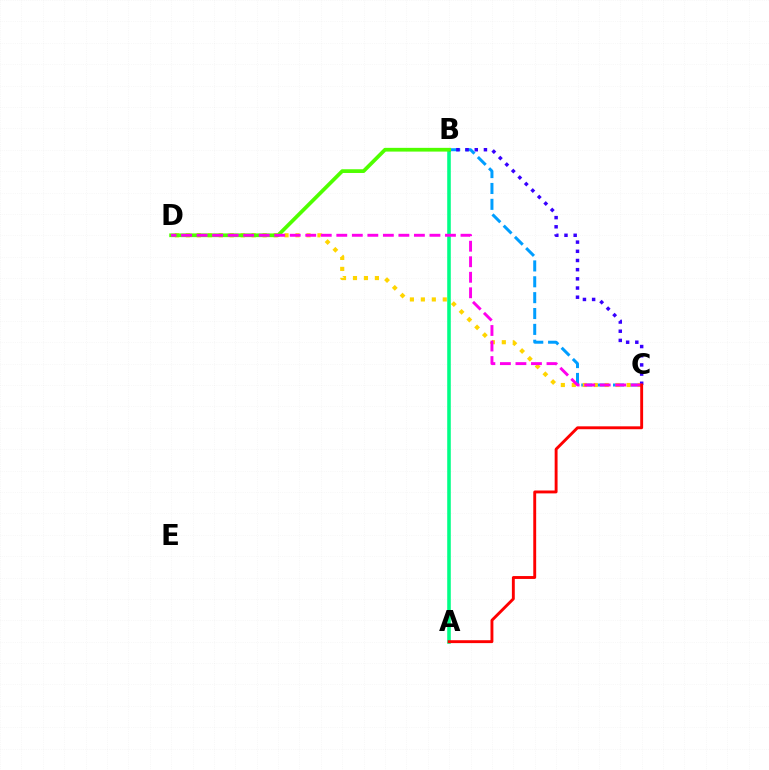{('A', 'B'): [{'color': '#00ff86', 'line_style': 'solid', 'thickness': 2.57}], ('B', 'C'): [{'color': '#009eff', 'line_style': 'dashed', 'thickness': 2.16}, {'color': '#3700ff', 'line_style': 'dotted', 'thickness': 2.49}], ('C', 'D'): [{'color': '#ffd500', 'line_style': 'dotted', 'thickness': 2.98}, {'color': '#ff00ed', 'line_style': 'dashed', 'thickness': 2.11}], ('B', 'D'): [{'color': '#4fff00', 'line_style': 'solid', 'thickness': 2.69}], ('A', 'C'): [{'color': '#ff0000', 'line_style': 'solid', 'thickness': 2.08}]}